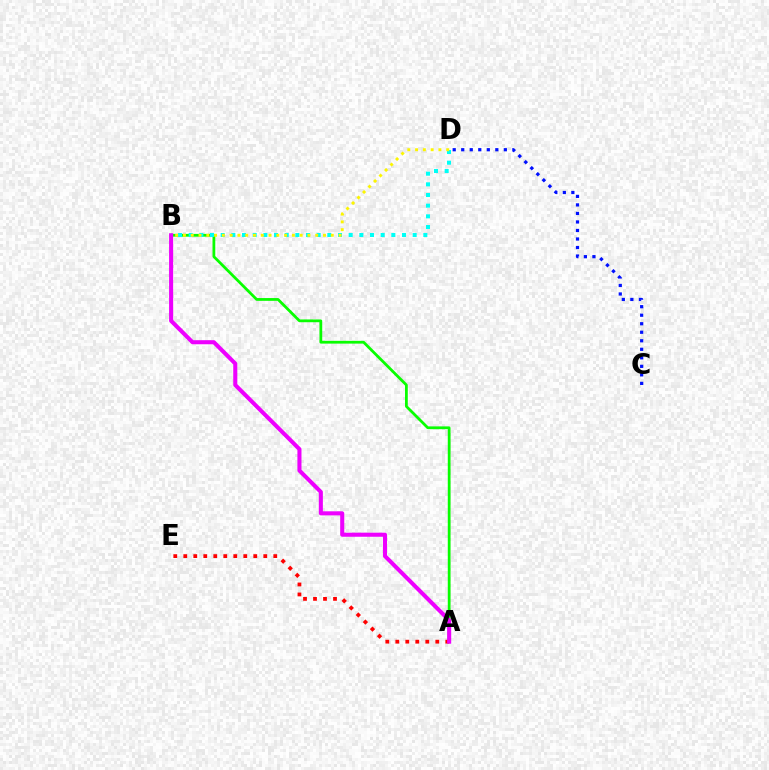{('A', 'B'): [{'color': '#08ff00', 'line_style': 'solid', 'thickness': 2.0}, {'color': '#ee00ff', 'line_style': 'solid', 'thickness': 2.93}], ('B', 'D'): [{'color': '#00fff6', 'line_style': 'dotted', 'thickness': 2.9}, {'color': '#fcf500', 'line_style': 'dotted', 'thickness': 2.11}], ('A', 'E'): [{'color': '#ff0000', 'line_style': 'dotted', 'thickness': 2.72}], ('C', 'D'): [{'color': '#0010ff', 'line_style': 'dotted', 'thickness': 2.32}]}